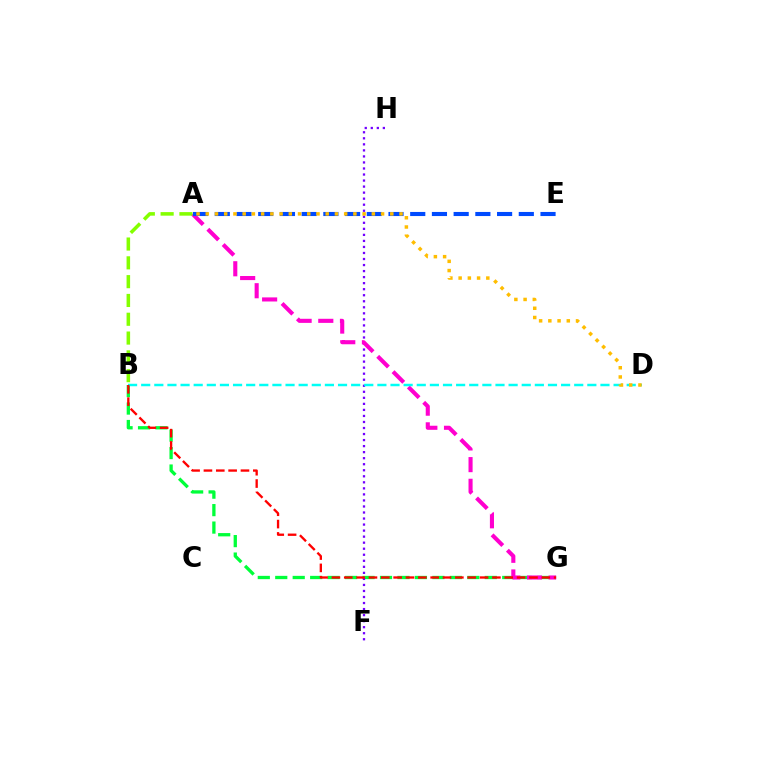{('B', 'G'): [{'color': '#00ff39', 'line_style': 'dashed', 'thickness': 2.37}, {'color': '#ff0000', 'line_style': 'dashed', 'thickness': 1.68}], ('F', 'H'): [{'color': '#7200ff', 'line_style': 'dotted', 'thickness': 1.64}], ('A', 'G'): [{'color': '#ff00cf', 'line_style': 'dashed', 'thickness': 2.94}], ('B', 'D'): [{'color': '#00fff6', 'line_style': 'dashed', 'thickness': 1.78}], ('A', 'E'): [{'color': '#004bff', 'line_style': 'dashed', 'thickness': 2.95}], ('A', 'B'): [{'color': '#84ff00', 'line_style': 'dashed', 'thickness': 2.55}], ('A', 'D'): [{'color': '#ffbd00', 'line_style': 'dotted', 'thickness': 2.51}]}